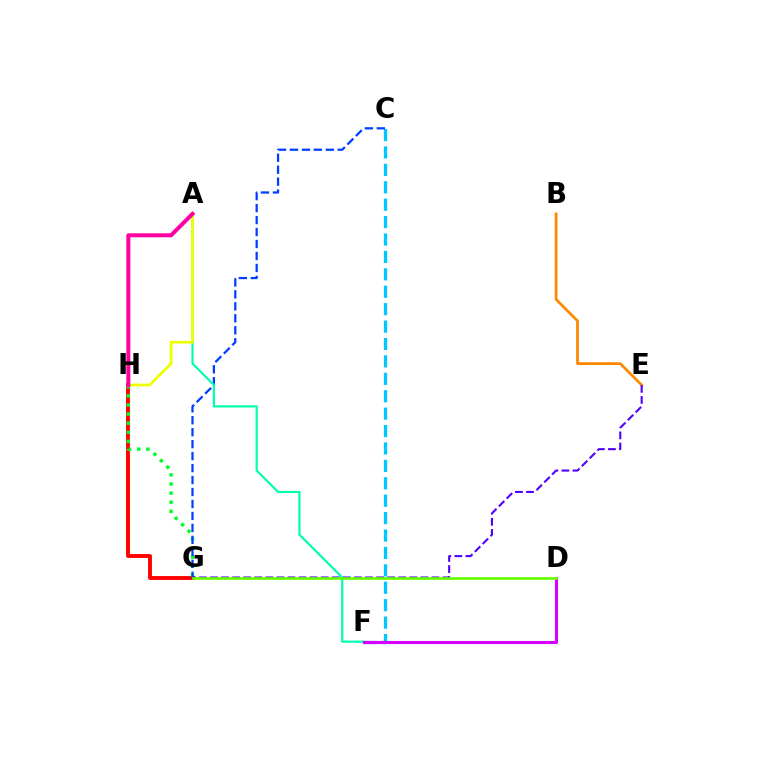{('G', 'H'): [{'color': '#ff0000', 'line_style': 'solid', 'thickness': 2.79}, {'color': '#00ff27', 'line_style': 'dotted', 'thickness': 2.47}], ('B', 'E'): [{'color': '#ff8800', 'line_style': 'solid', 'thickness': 1.98}], ('C', 'F'): [{'color': '#00c7ff', 'line_style': 'dashed', 'thickness': 2.37}], ('C', 'G'): [{'color': '#003fff', 'line_style': 'dashed', 'thickness': 1.63}], ('A', 'F'): [{'color': '#00ffaf', 'line_style': 'solid', 'thickness': 1.57}], ('A', 'H'): [{'color': '#eeff00', 'line_style': 'solid', 'thickness': 2.0}, {'color': '#ff00a0', 'line_style': 'solid', 'thickness': 2.87}], ('D', 'F'): [{'color': '#d600ff', 'line_style': 'solid', 'thickness': 2.24}], ('E', 'G'): [{'color': '#4f00ff', 'line_style': 'dashed', 'thickness': 1.5}], ('D', 'G'): [{'color': '#66ff00', 'line_style': 'solid', 'thickness': 1.94}]}